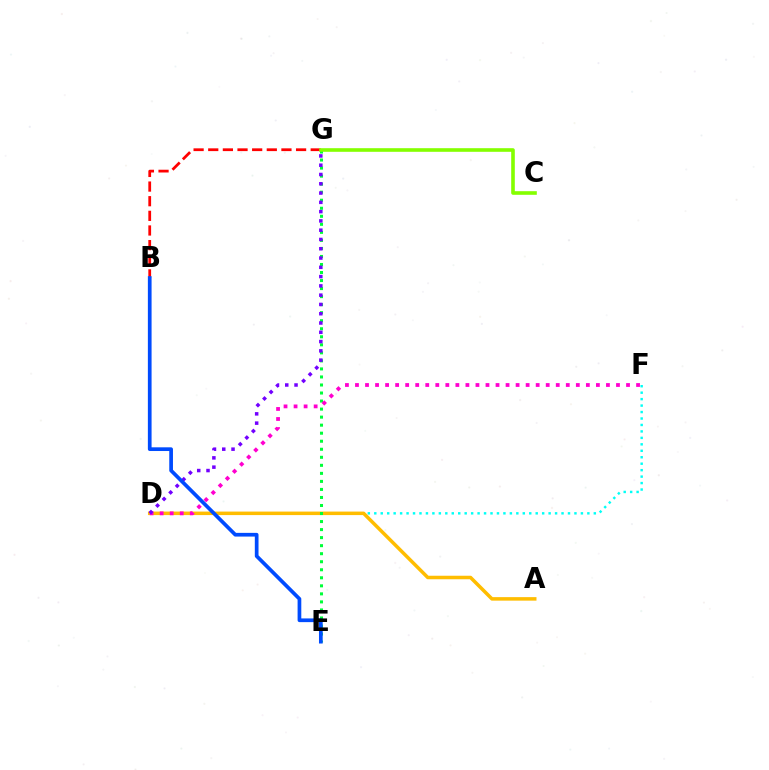{('D', 'F'): [{'color': '#00fff6', 'line_style': 'dotted', 'thickness': 1.75}, {'color': '#ff00cf', 'line_style': 'dotted', 'thickness': 2.73}], ('B', 'G'): [{'color': '#ff0000', 'line_style': 'dashed', 'thickness': 1.99}], ('A', 'D'): [{'color': '#ffbd00', 'line_style': 'solid', 'thickness': 2.53}], ('E', 'G'): [{'color': '#00ff39', 'line_style': 'dotted', 'thickness': 2.18}], ('D', 'G'): [{'color': '#7200ff', 'line_style': 'dotted', 'thickness': 2.52}], ('B', 'E'): [{'color': '#004bff', 'line_style': 'solid', 'thickness': 2.67}], ('C', 'G'): [{'color': '#84ff00', 'line_style': 'solid', 'thickness': 2.6}]}